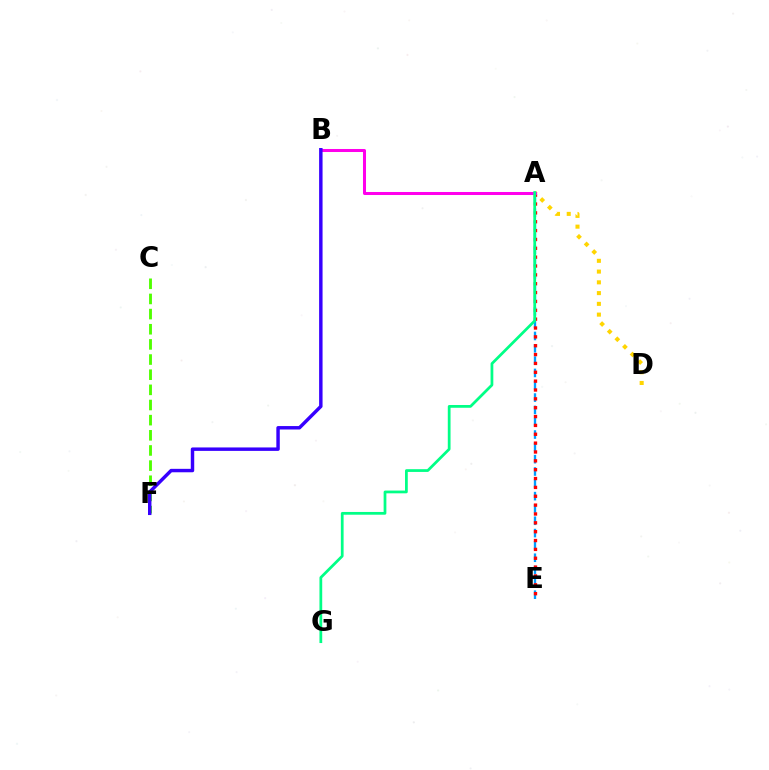{('A', 'E'): [{'color': '#009eff', 'line_style': 'dashed', 'thickness': 1.67}, {'color': '#ff0000', 'line_style': 'dotted', 'thickness': 2.41}], ('C', 'F'): [{'color': '#4fff00', 'line_style': 'dashed', 'thickness': 2.06}], ('A', 'D'): [{'color': '#ffd500', 'line_style': 'dotted', 'thickness': 2.92}], ('A', 'B'): [{'color': '#ff00ed', 'line_style': 'solid', 'thickness': 2.18}], ('A', 'G'): [{'color': '#00ff86', 'line_style': 'solid', 'thickness': 1.98}], ('B', 'F'): [{'color': '#3700ff', 'line_style': 'solid', 'thickness': 2.48}]}